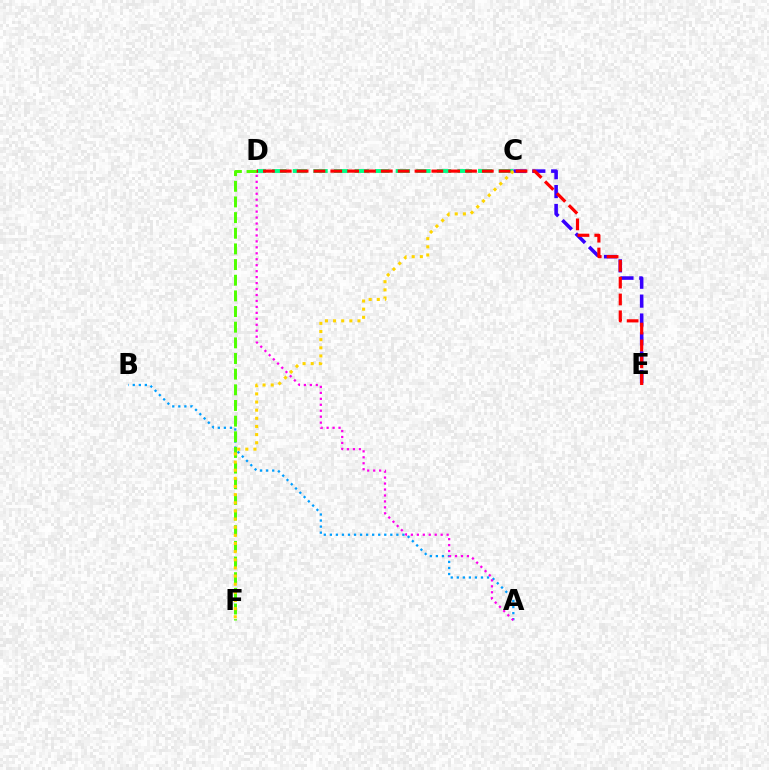{('C', 'E'): [{'color': '#3700ff', 'line_style': 'dashed', 'thickness': 2.57}], ('A', 'B'): [{'color': '#009eff', 'line_style': 'dotted', 'thickness': 1.64}], ('D', 'F'): [{'color': '#4fff00', 'line_style': 'dashed', 'thickness': 2.13}], ('C', 'D'): [{'color': '#00ff86', 'line_style': 'dashed', 'thickness': 2.8}], ('D', 'E'): [{'color': '#ff0000', 'line_style': 'dashed', 'thickness': 2.29}], ('C', 'F'): [{'color': '#ffd500', 'line_style': 'dotted', 'thickness': 2.21}], ('A', 'D'): [{'color': '#ff00ed', 'line_style': 'dotted', 'thickness': 1.62}]}